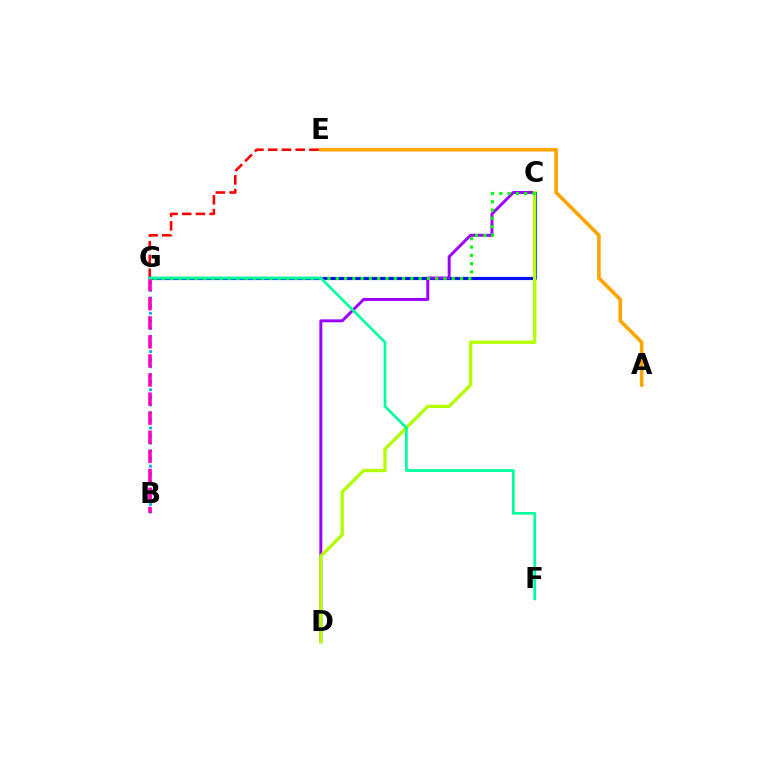{('A', 'E'): [{'color': '#ffa500', 'line_style': 'solid', 'thickness': 2.62}], ('B', 'G'): [{'color': '#00b5ff', 'line_style': 'dotted', 'thickness': 2.08}, {'color': '#ff00bd', 'line_style': 'dashed', 'thickness': 2.59}], ('C', 'G'): [{'color': '#0010ff', 'line_style': 'solid', 'thickness': 2.28}, {'color': '#08ff00', 'line_style': 'dotted', 'thickness': 2.25}], ('C', 'D'): [{'color': '#9b00ff', 'line_style': 'solid', 'thickness': 2.12}, {'color': '#b3ff00', 'line_style': 'solid', 'thickness': 2.39}], ('E', 'G'): [{'color': '#ff0000', 'line_style': 'dashed', 'thickness': 1.87}], ('F', 'G'): [{'color': '#00ff9d', 'line_style': 'solid', 'thickness': 1.95}]}